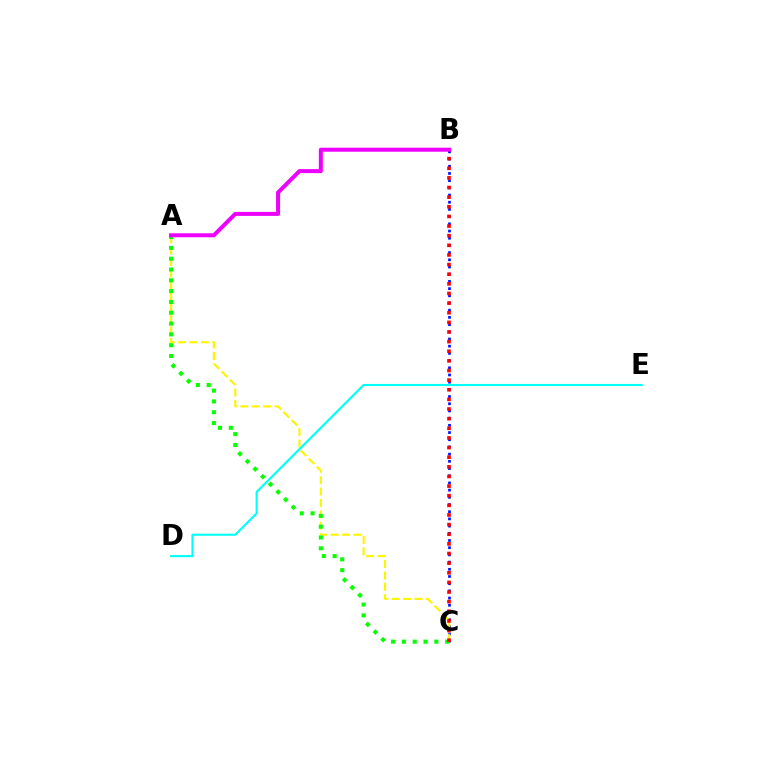{('B', 'C'): [{'color': '#0010ff', 'line_style': 'dotted', 'thickness': 1.96}, {'color': '#ff0000', 'line_style': 'dotted', 'thickness': 2.62}], ('A', 'C'): [{'color': '#fcf500', 'line_style': 'dashed', 'thickness': 1.55}, {'color': '#08ff00', 'line_style': 'dotted', 'thickness': 2.94}], ('D', 'E'): [{'color': '#00fff6', 'line_style': 'solid', 'thickness': 1.53}], ('A', 'B'): [{'color': '#ee00ff', 'line_style': 'solid', 'thickness': 2.88}]}